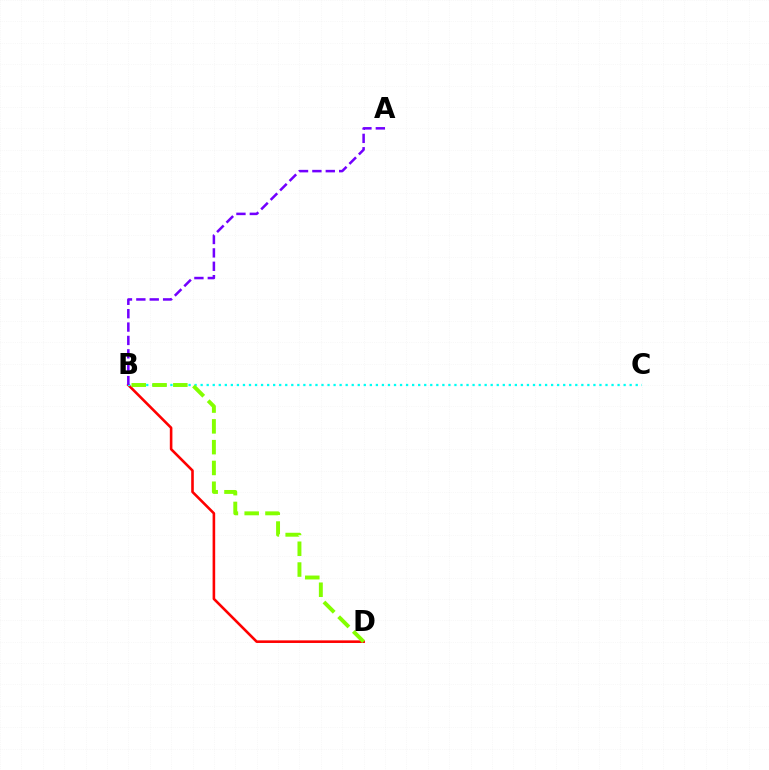{('B', 'D'): [{'color': '#ff0000', 'line_style': 'solid', 'thickness': 1.87}, {'color': '#84ff00', 'line_style': 'dashed', 'thickness': 2.82}], ('B', 'C'): [{'color': '#00fff6', 'line_style': 'dotted', 'thickness': 1.64}], ('A', 'B'): [{'color': '#7200ff', 'line_style': 'dashed', 'thickness': 1.82}]}